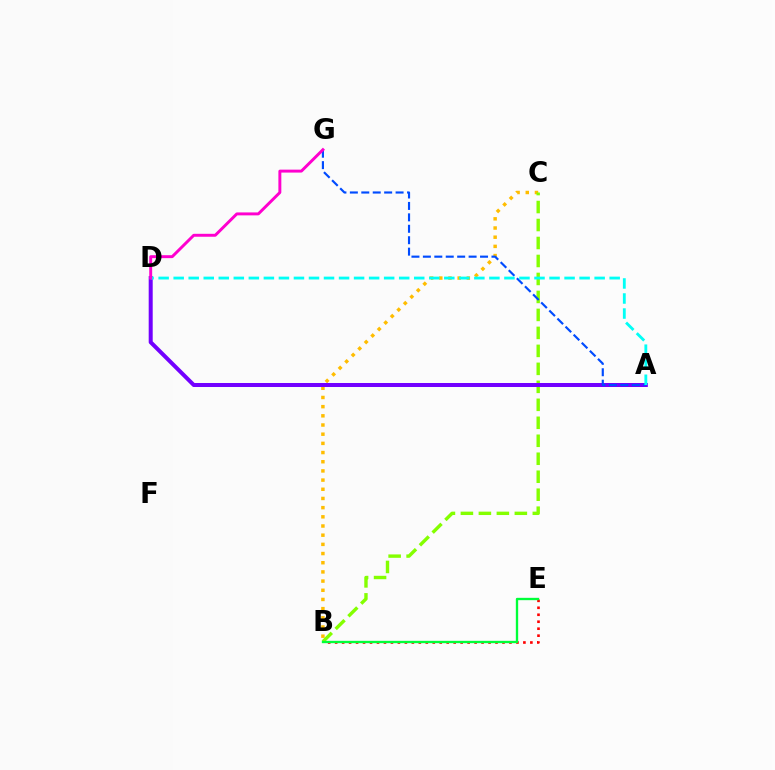{('B', 'C'): [{'color': '#ffbd00', 'line_style': 'dotted', 'thickness': 2.49}, {'color': '#84ff00', 'line_style': 'dashed', 'thickness': 2.44}], ('A', 'D'): [{'color': '#7200ff', 'line_style': 'solid', 'thickness': 2.88}, {'color': '#00fff6', 'line_style': 'dashed', 'thickness': 2.04}], ('A', 'G'): [{'color': '#004bff', 'line_style': 'dashed', 'thickness': 1.55}], ('B', 'E'): [{'color': '#ff0000', 'line_style': 'dotted', 'thickness': 1.89}, {'color': '#00ff39', 'line_style': 'solid', 'thickness': 1.69}], ('D', 'G'): [{'color': '#ff00cf', 'line_style': 'solid', 'thickness': 2.12}]}